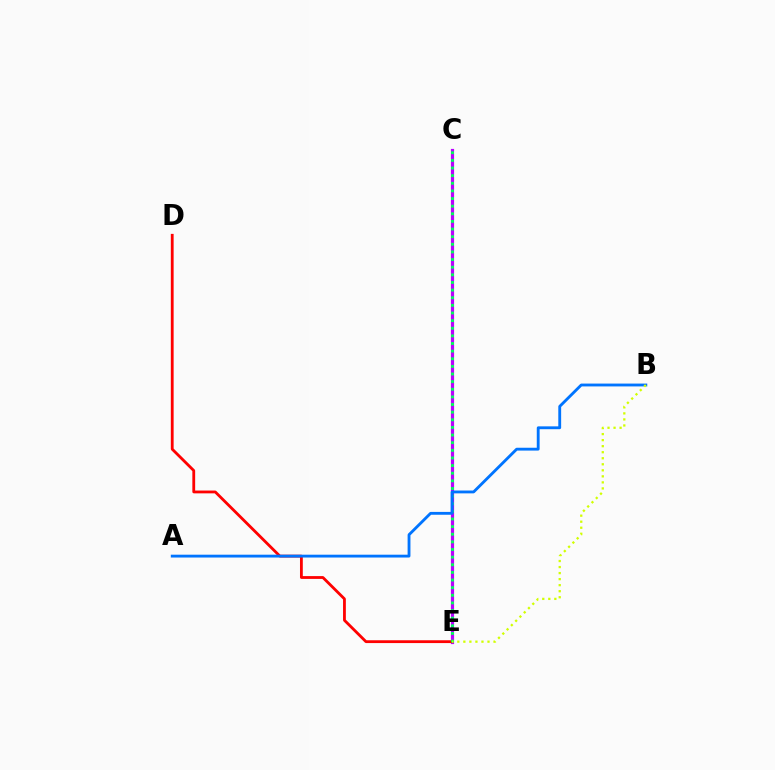{('C', 'E'): [{'color': '#b900ff', 'line_style': 'solid', 'thickness': 2.29}, {'color': '#00ff5c', 'line_style': 'dotted', 'thickness': 2.07}], ('D', 'E'): [{'color': '#ff0000', 'line_style': 'solid', 'thickness': 2.02}], ('A', 'B'): [{'color': '#0074ff', 'line_style': 'solid', 'thickness': 2.05}], ('B', 'E'): [{'color': '#d1ff00', 'line_style': 'dotted', 'thickness': 1.64}]}